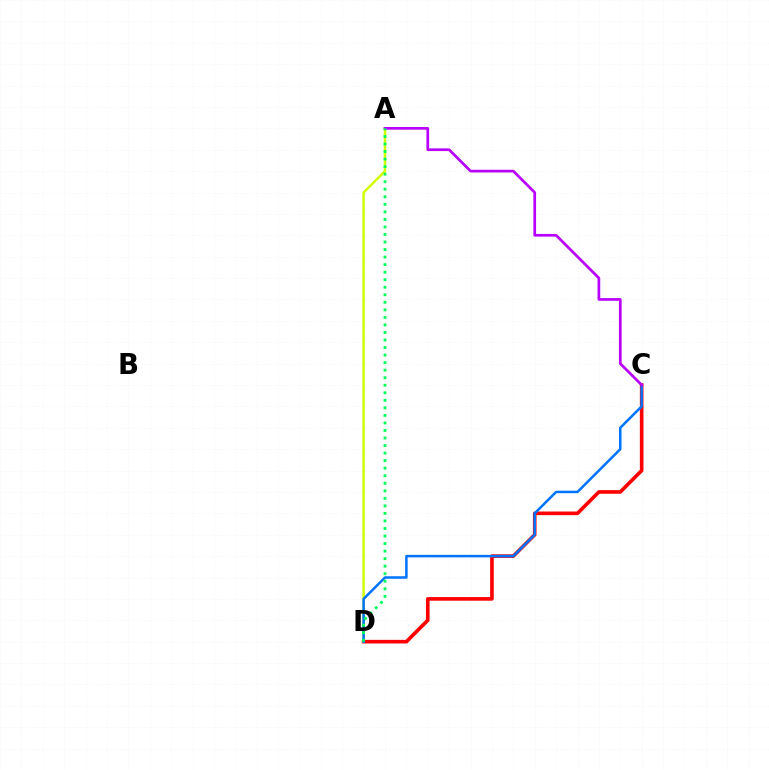{('C', 'D'): [{'color': '#ff0000', 'line_style': 'solid', 'thickness': 2.61}, {'color': '#0074ff', 'line_style': 'solid', 'thickness': 1.81}], ('A', 'D'): [{'color': '#d1ff00', 'line_style': 'solid', 'thickness': 1.78}, {'color': '#00ff5c', 'line_style': 'dotted', 'thickness': 2.05}], ('A', 'C'): [{'color': '#b900ff', 'line_style': 'solid', 'thickness': 1.95}]}